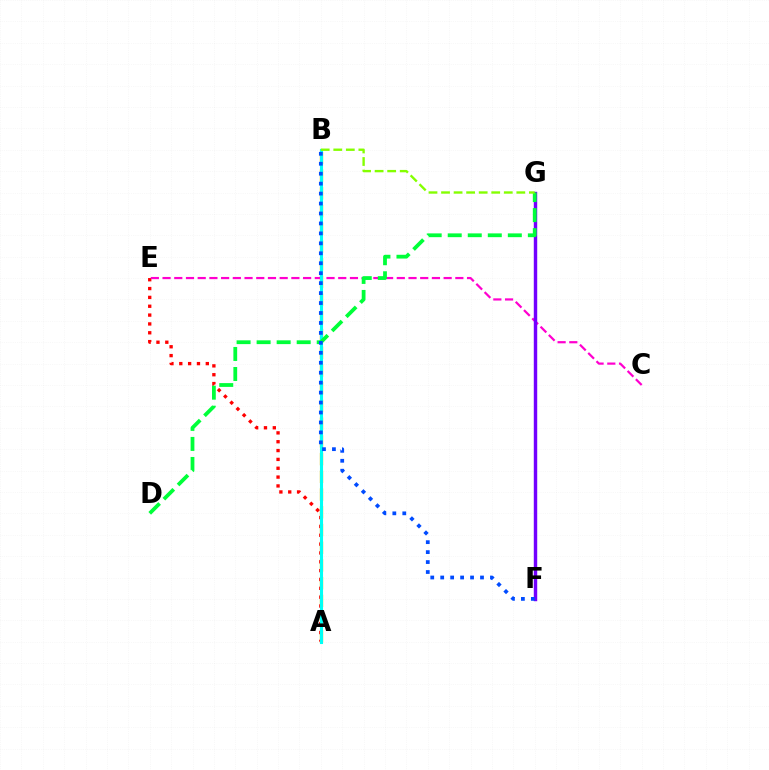{('A', 'B'): [{'color': '#ffbd00', 'line_style': 'dashed', 'thickness': 2.41}, {'color': '#00fff6', 'line_style': 'solid', 'thickness': 2.22}], ('A', 'E'): [{'color': '#ff0000', 'line_style': 'dotted', 'thickness': 2.4}], ('C', 'E'): [{'color': '#ff00cf', 'line_style': 'dashed', 'thickness': 1.59}], ('F', 'G'): [{'color': '#7200ff', 'line_style': 'solid', 'thickness': 2.47}], ('D', 'G'): [{'color': '#00ff39', 'line_style': 'dashed', 'thickness': 2.72}], ('B', 'G'): [{'color': '#84ff00', 'line_style': 'dashed', 'thickness': 1.7}], ('B', 'F'): [{'color': '#004bff', 'line_style': 'dotted', 'thickness': 2.7}]}